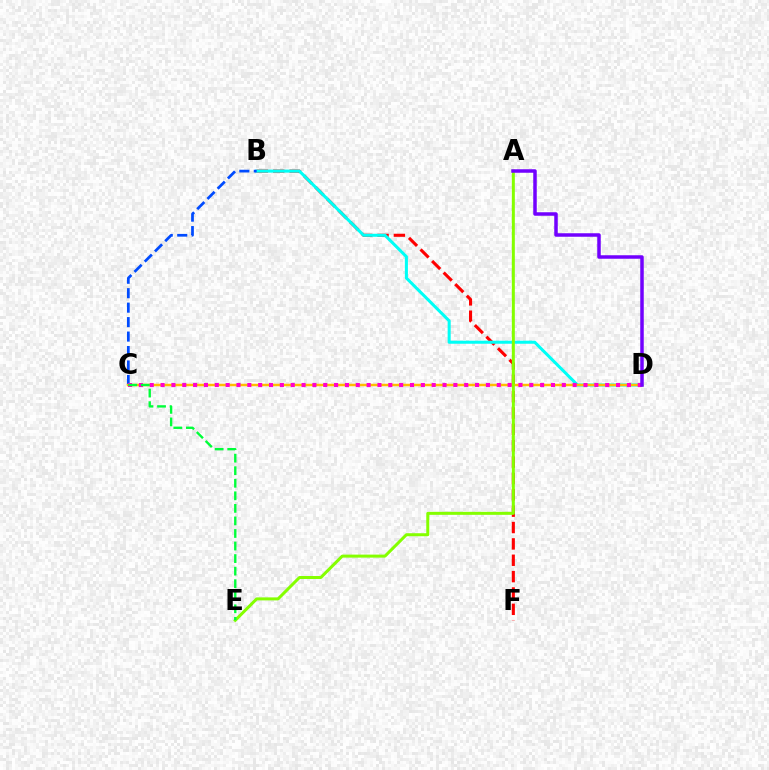{('B', 'F'): [{'color': '#ff0000', 'line_style': 'dashed', 'thickness': 2.22}], ('B', 'D'): [{'color': '#00fff6', 'line_style': 'solid', 'thickness': 2.19}], ('B', 'C'): [{'color': '#004bff', 'line_style': 'dashed', 'thickness': 1.96}], ('C', 'D'): [{'color': '#ffbd00', 'line_style': 'solid', 'thickness': 1.78}, {'color': '#ff00cf', 'line_style': 'dotted', 'thickness': 2.95}], ('A', 'E'): [{'color': '#84ff00', 'line_style': 'solid', 'thickness': 2.16}], ('A', 'D'): [{'color': '#7200ff', 'line_style': 'solid', 'thickness': 2.52}], ('C', 'E'): [{'color': '#00ff39', 'line_style': 'dashed', 'thickness': 1.71}]}